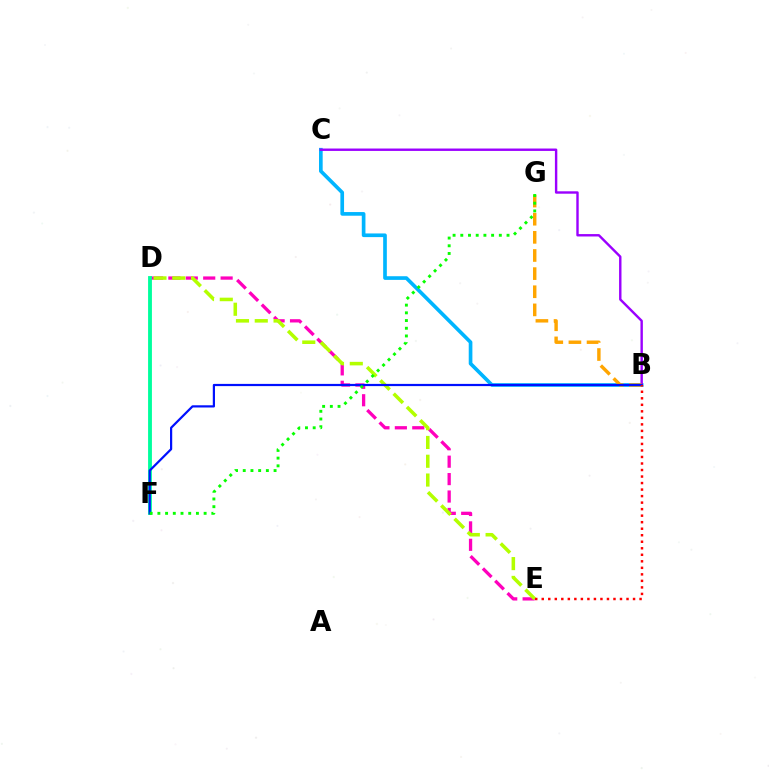{('D', 'E'): [{'color': '#ff00bd', 'line_style': 'dashed', 'thickness': 2.37}, {'color': '#b3ff00', 'line_style': 'dashed', 'thickness': 2.55}], ('B', 'C'): [{'color': '#00b5ff', 'line_style': 'solid', 'thickness': 2.64}, {'color': '#9b00ff', 'line_style': 'solid', 'thickness': 1.73}], ('D', 'F'): [{'color': '#00ff9d', 'line_style': 'solid', 'thickness': 2.77}], ('B', 'G'): [{'color': '#ffa500', 'line_style': 'dashed', 'thickness': 2.46}], ('B', 'F'): [{'color': '#0010ff', 'line_style': 'solid', 'thickness': 1.59}], ('B', 'E'): [{'color': '#ff0000', 'line_style': 'dotted', 'thickness': 1.77}], ('F', 'G'): [{'color': '#08ff00', 'line_style': 'dotted', 'thickness': 2.09}]}